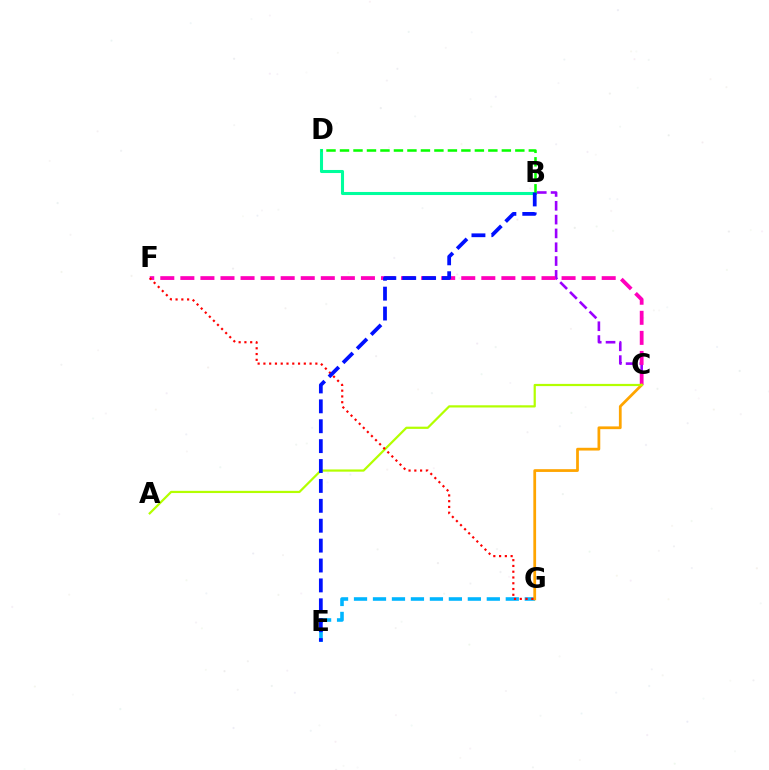{('B', 'C'): [{'color': '#9b00ff', 'line_style': 'dashed', 'thickness': 1.88}], ('C', 'F'): [{'color': '#ff00bd', 'line_style': 'dashed', 'thickness': 2.73}], ('E', 'G'): [{'color': '#00b5ff', 'line_style': 'dashed', 'thickness': 2.58}], ('B', 'D'): [{'color': '#00ff9d', 'line_style': 'solid', 'thickness': 2.2}, {'color': '#08ff00', 'line_style': 'dashed', 'thickness': 1.83}], ('C', 'G'): [{'color': '#ffa500', 'line_style': 'solid', 'thickness': 1.99}], ('A', 'C'): [{'color': '#b3ff00', 'line_style': 'solid', 'thickness': 1.59}], ('F', 'G'): [{'color': '#ff0000', 'line_style': 'dotted', 'thickness': 1.57}], ('B', 'E'): [{'color': '#0010ff', 'line_style': 'dashed', 'thickness': 2.7}]}